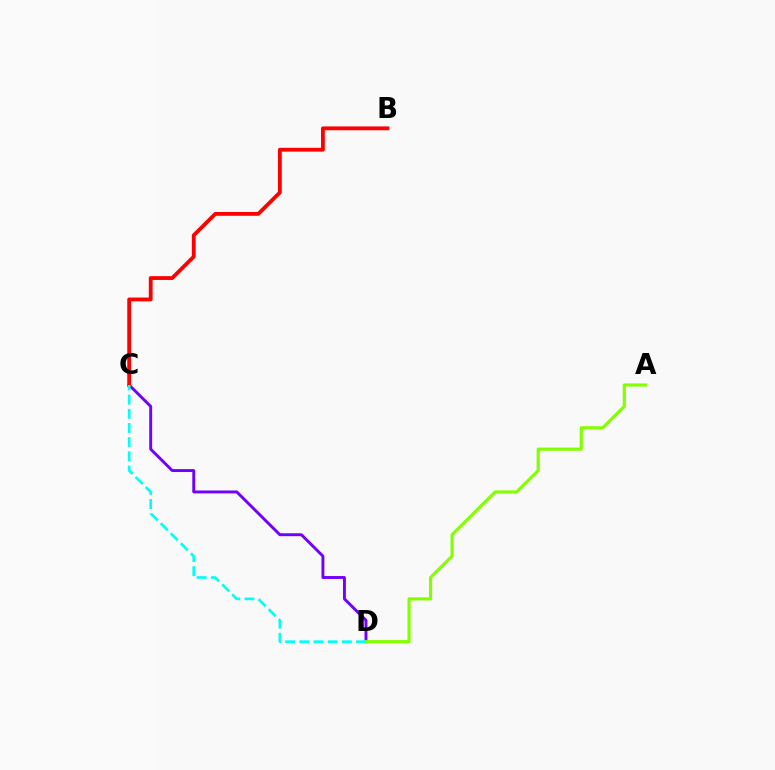{('C', 'D'): [{'color': '#7200ff', 'line_style': 'solid', 'thickness': 2.1}, {'color': '#00fff6', 'line_style': 'dashed', 'thickness': 1.93}], ('B', 'C'): [{'color': '#ff0000', 'line_style': 'solid', 'thickness': 2.75}], ('A', 'D'): [{'color': '#84ff00', 'line_style': 'solid', 'thickness': 2.27}]}